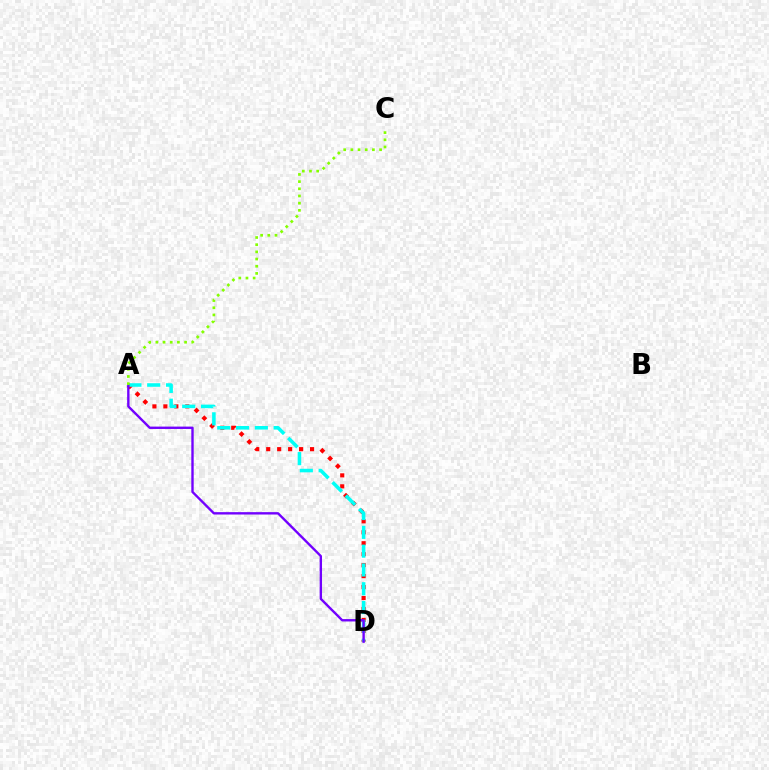{('A', 'D'): [{'color': '#ff0000', 'line_style': 'dotted', 'thickness': 2.98}, {'color': '#00fff6', 'line_style': 'dashed', 'thickness': 2.55}, {'color': '#7200ff', 'line_style': 'solid', 'thickness': 1.71}], ('A', 'C'): [{'color': '#84ff00', 'line_style': 'dotted', 'thickness': 1.95}]}